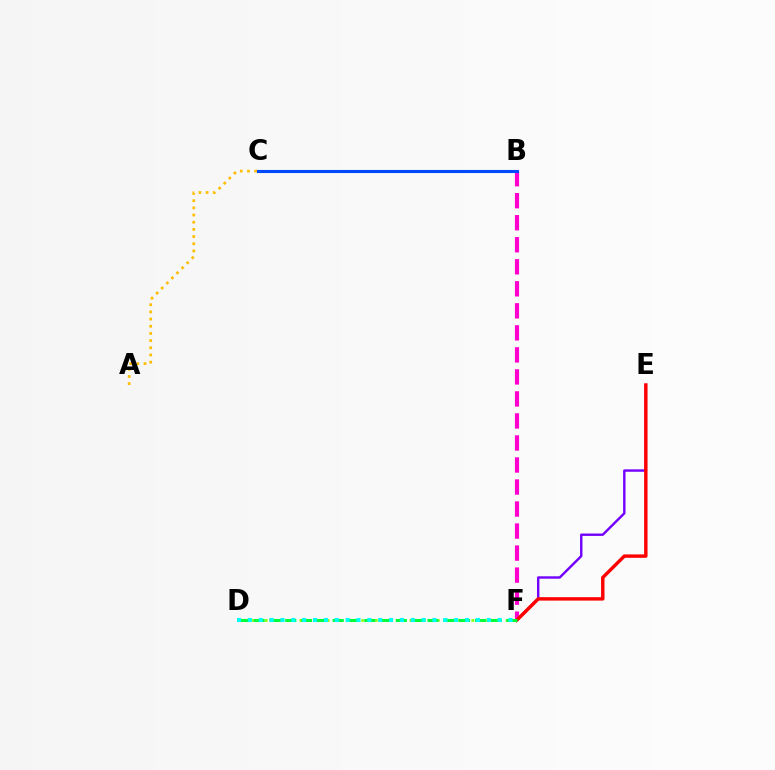{('D', 'F'): [{'color': '#84ff00', 'line_style': 'dotted', 'thickness': 1.87}, {'color': '#00ff39', 'line_style': 'dashed', 'thickness': 2.15}, {'color': '#00fff6', 'line_style': 'dotted', 'thickness': 2.95}], ('E', 'F'): [{'color': '#7200ff', 'line_style': 'solid', 'thickness': 1.73}, {'color': '#ff0000', 'line_style': 'solid', 'thickness': 2.46}], ('B', 'F'): [{'color': '#ff00cf', 'line_style': 'dashed', 'thickness': 2.99}], ('B', 'C'): [{'color': '#004bff', 'line_style': 'solid', 'thickness': 2.23}], ('A', 'C'): [{'color': '#ffbd00', 'line_style': 'dotted', 'thickness': 1.95}]}